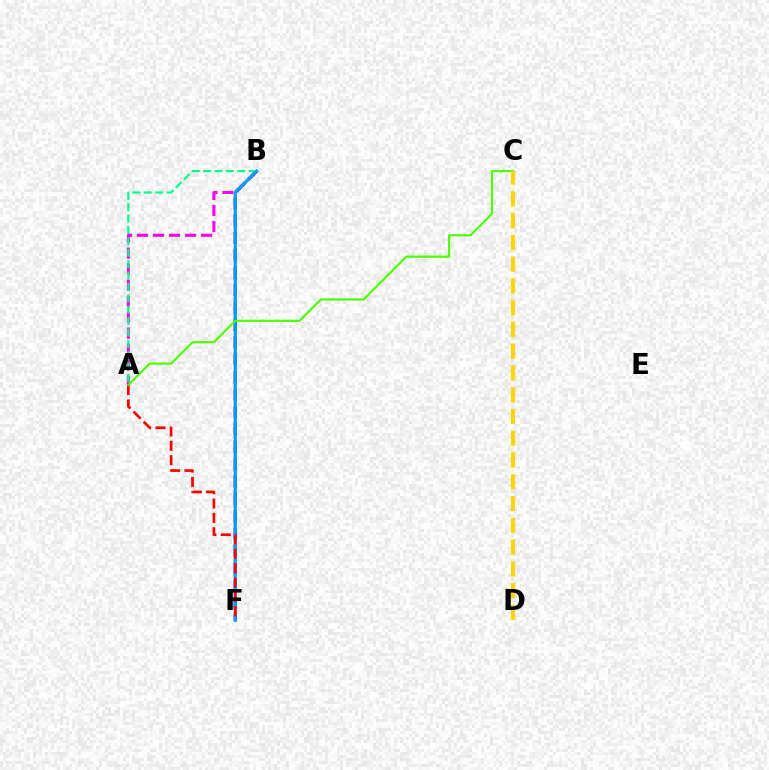{('B', 'F'): [{'color': '#3700ff', 'line_style': 'dashed', 'thickness': 2.36}, {'color': '#009eff', 'line_style': 'solid', 'thickness': 2.29}], ('A', 'B'): [{'color': '#ff00ed', 'line_style': 'dashed', 'thickness': 2.18}, {'color': '#00ff86', 'line_style': 'dashed', 'thickness': 1.55}], ('A', 'F'): [{'color': '#ff0000', 'line_style': 'dashed', 'thickness': 1.95}], ('A', 'C'): [{'color': '#4fff00', 'line_style': 'solid', 'thickness': 1.58}], ('C', 'D'): [{'color': '#ffd500', 'line_style': 'dashed', 'thickness': 2.96}]}